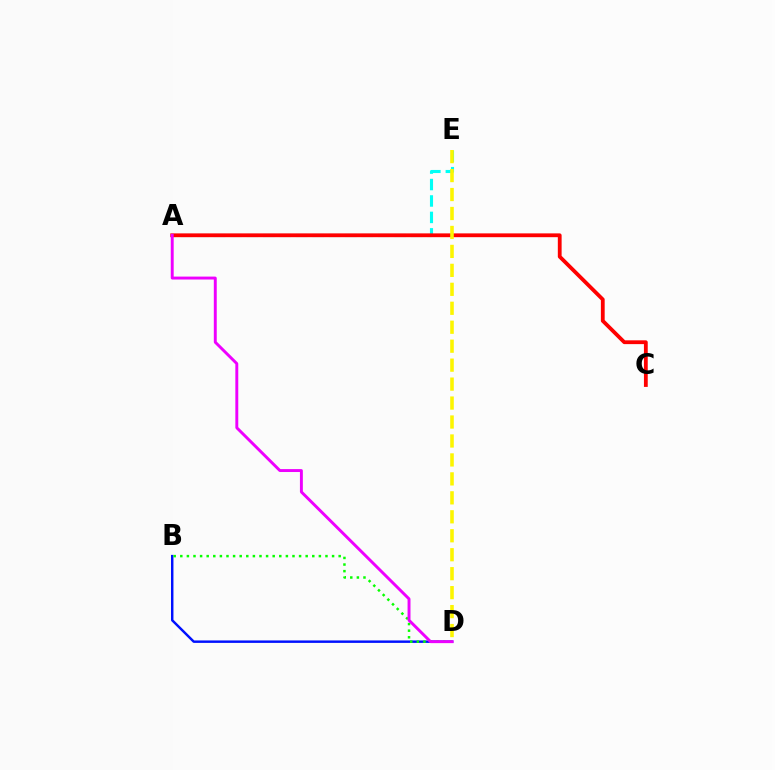{('A', 'E'): [{'color': '#00fff6', 'line_style': 'dashed', 'thickness': 2.23}], ('B', 'D'): [{'color': '#0010ff', 'line_style': 'solid', 'thickness': 1.76}, {'color': '#08ff00', 'line_style': 'dotted', 'thickness': 1.79}], ('A', 'C'): [{'color': '#ff0000', 'line_style': 'solid', 'thickness': 2.74}], ('D', 'E'): [{'color': '#fcf500', 'line_style': 'dashed', 'thickness': 2.58}], ('A', 'D'): [{'color': '#ee00ff', 'line_style': 'solid', 'thickness': 2.11}]}